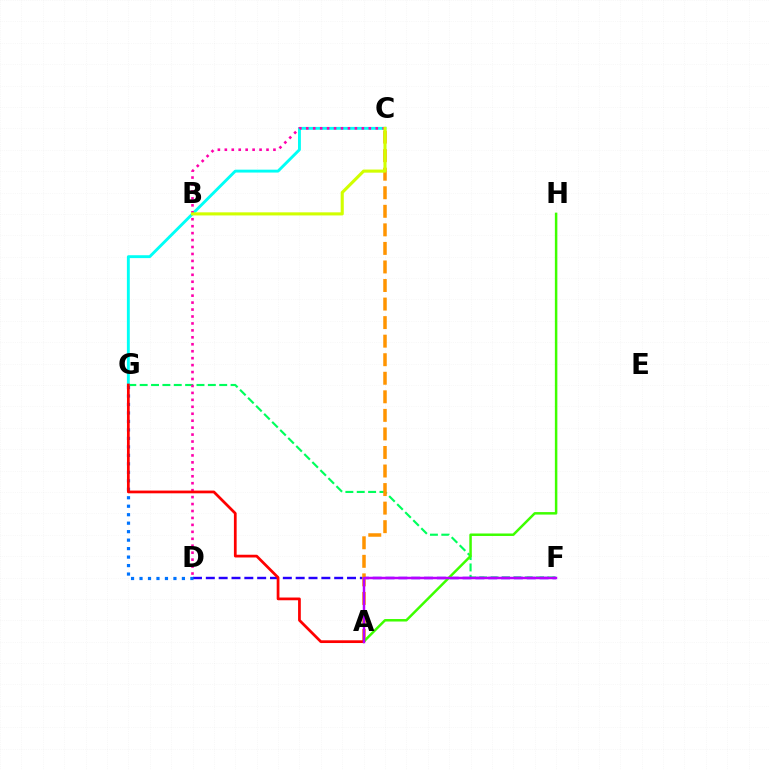{('F', 'G'): [{'color': '#00ff5c', 'line_style': 'dashed', 'thickness': 1.54}], ('D', 'F'): [{'color': '#2500ff', 'line_style': 'dashed', 'thickness': 1.74}], ('C', 'G'): [{'color': '#00fff6', 'line_style': 'solid', 'thickness': 2.08}], ('A', 'C'): [{'color': '#ff9400', 'line_style': 'dashed', 'thickness': 2.52}], ('C', 'D'): [{'color': '#ff00ac', 'line_style': 'dotted', 'thickness': 1.89}], ('A', 'H'): [{'color': '#3dff00', 'line_style': 'solid', 'thickness': 1.79}], ('D', 'G'): [{'color': '#0074ff', 'line_style': 'dotted', 'thickness': 2.3}], ('A', 'G'): [{'color': '#ff0000', 'line_style': 'solid', 'thickness': 1.97}], ('B', 'C'): [{'color': '#d1ff00', 'line_style': 'solid', 'thickness': 2.23}], ('A', 'F'): [{'color': '#b900ff', 'line_style': 'solid', 'thickness': 1.78}]}